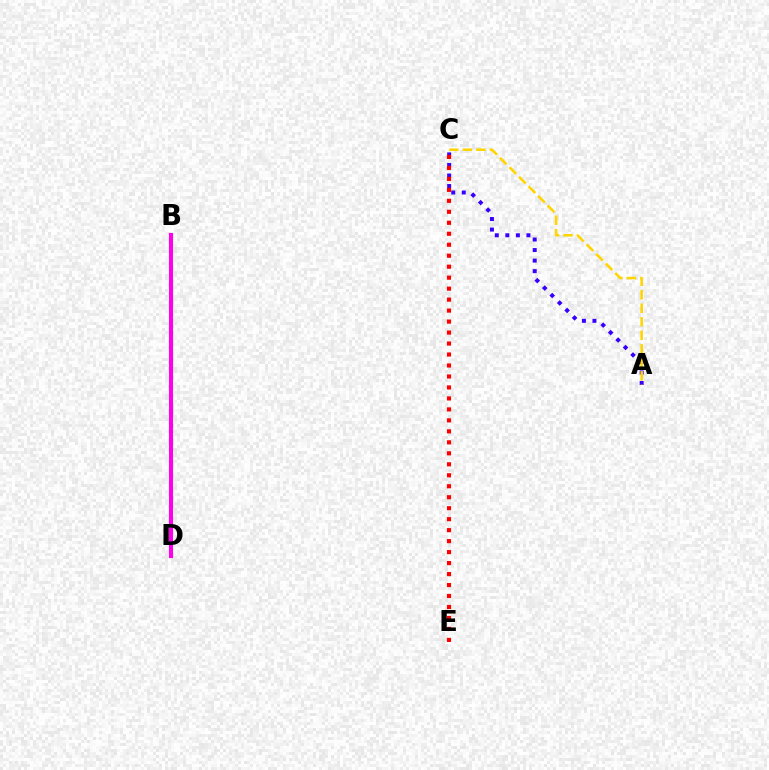{('A', 'C'): [{'color': '#3700ff', 'line_style': 'dotted', 'thickness': 2.86}, {'color': '#ffd500', 'line_style': 'dashed', 'thickness': 1.84}], ('B', 'D'): [{'color': '#4fff00', 'line_style': 'dotted', 'thickness': 2.06}, {'color': '#009eff', 'line_style': 'solid', 'thickness': 1.98}, {'color': '#00ff86', 'line_style': 'solid', 'thickness': 1.63}, {'color': '#ff00ed', 'line_style': 'solid', 'thickness': 2.94}], ('C', 'E'): [{'color': '#ff0000', 'line_style': 'dotted', 'thickness': 2.98}]}